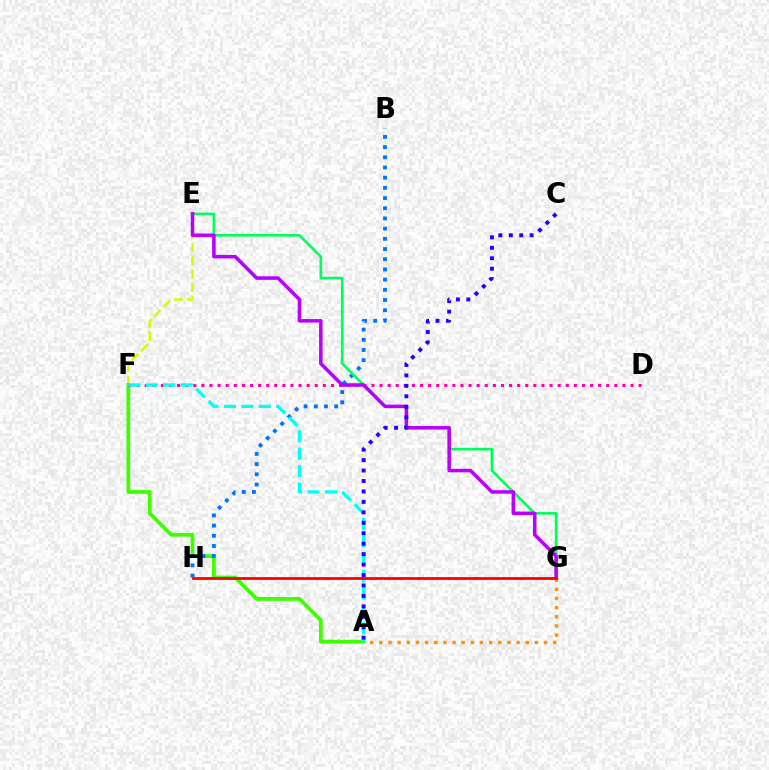{('A', 'G'): [{'color': '#ff9400', 'line_style': 'dotted', 'thickness': 2.49}], ('E', 'F'): [{'color': '#d1ff00', 'line_style': 'dashed', 'thickness': 1.8}], ('A', 'F'): [{'color': '#3dff00', 'line_style': 'solid', 'thickness': 2.7}, {'color': '#00fff6', 'line_style': 'dashed', 'thickness': 2.36}], ('B', 'H'): [{'color': '#0074ff', 'line_style': 'dotted', 'thickness': 2.77}], ('D', 'F'): [{'color': '#ff00ac', 'line_style': 'dotted', 'thickness': 2.2}], ('E', 'G'): [{'color': '#00ff5c', 'line_style': 'solid', 'thickness': 1.89}, {'color': '#b900ff', 'line_style': 'solid', 'thickness': 2.54}], ('A', 'C'): [{'color': '#2500ff', 'line_style': 'dotted', 'thickness': 2.84}], ('G', 'H'): [{'color': '#ff0000', 'line_style': 'solid', 'thickness': 2.01}]}